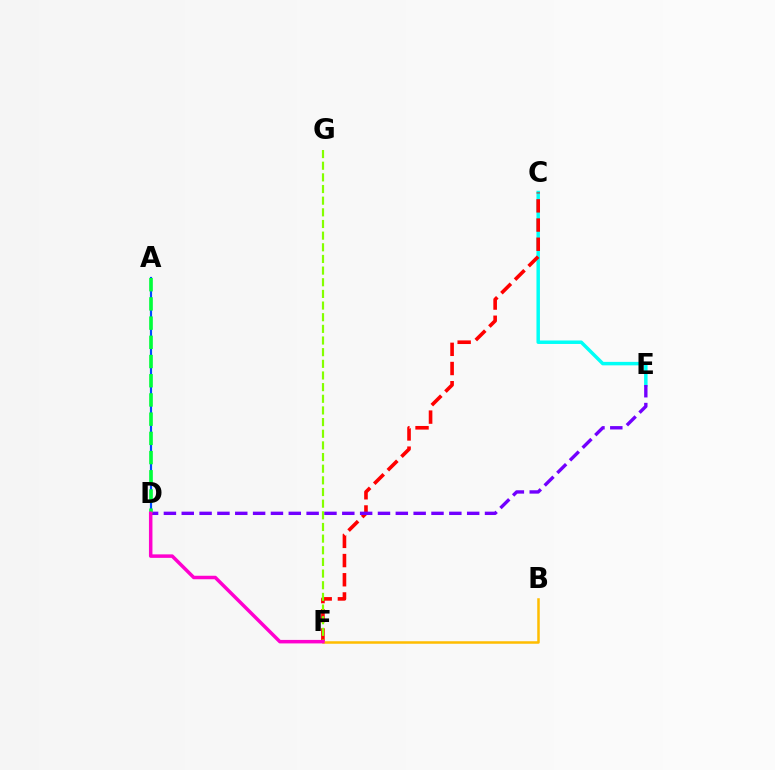{('C', 'E'): [{'color': '#00fff6', 'line_style': 'solid', 'thickness': 2.5}], ('A', 'D'): [{'color': '#004bff', 'line_style': 'solid', 'thickness': 1.58}, {'color': '#00ff39', 'line_style': 'dashed', 'thickness': 2.61}], ('C', 'F'): [{'color': '#ff0000', 'line_style': 'dashed', 'thickness': 2.61}], ('D', 'E'): [{'color': '#7200ff', 'line_style': 'dashed', 'thickness': 2.42}], ('F', 'G'): [{'color': '#84ff00', 'line_style': 'dashed', 'thickness': 1.58}], ('B', 'F'): [{'color': '#ffbd00', 'line_style': 'solid', 'thickness': 1.81}], ('D', 'F'): [{'color': '#ff00cf', 'line_style': 'solid', 'thickness': 2.52}]}